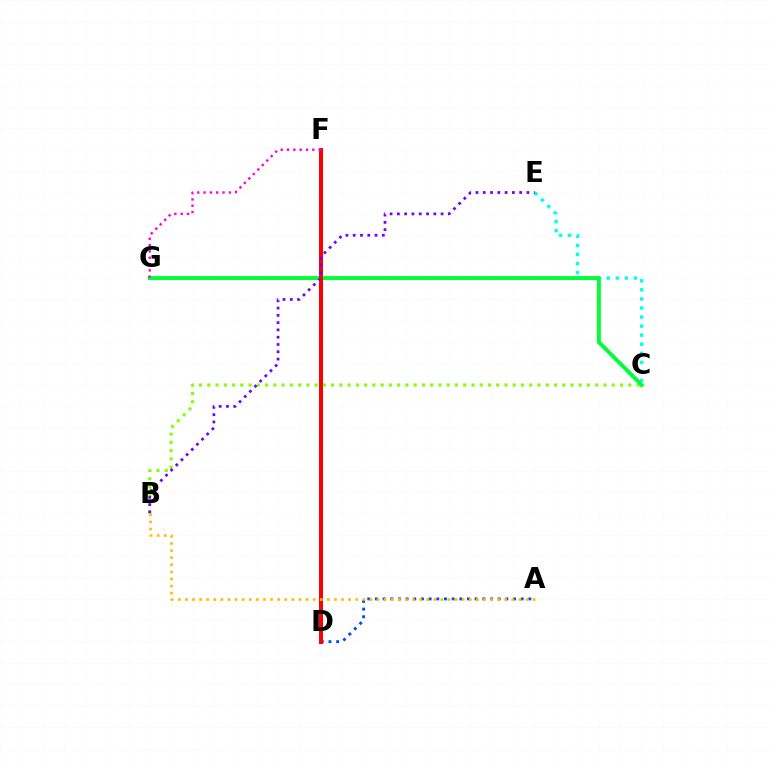{('C', 'E'): [{'color': '#00fff6', 'line_style': 'dotted', 'thickness': 2.46}], ('B', 'C'): [{'color': '#84ff00', 'line_style': 'dotted', 'thickness': 2.24}], ('A', 'D'): [{'color': '#004bff', 'line_style': 'dotted', 'thickness': 2.08}], ('C', 'G'): [{'color': '#00ff39', 'line_style': 'solid', 'thickness': 2.84}], ('D', 'F'): [{'color': '#ff0000', 'line_style': 'solid', 'thickness': 2.88}], ('B', 'E'): [{'color': '#7200ff', 'line_style': 'dotted', 'thickness': 1.98}], ('A', 'B'): [{'color': '#ffbd00', 'line_style': 'dotted', 'thickness': 1.93}], ('F', 'G'): [{'color': '#ff00cf', 'line_style': 'dotted', 'thickness': 1.72}]}